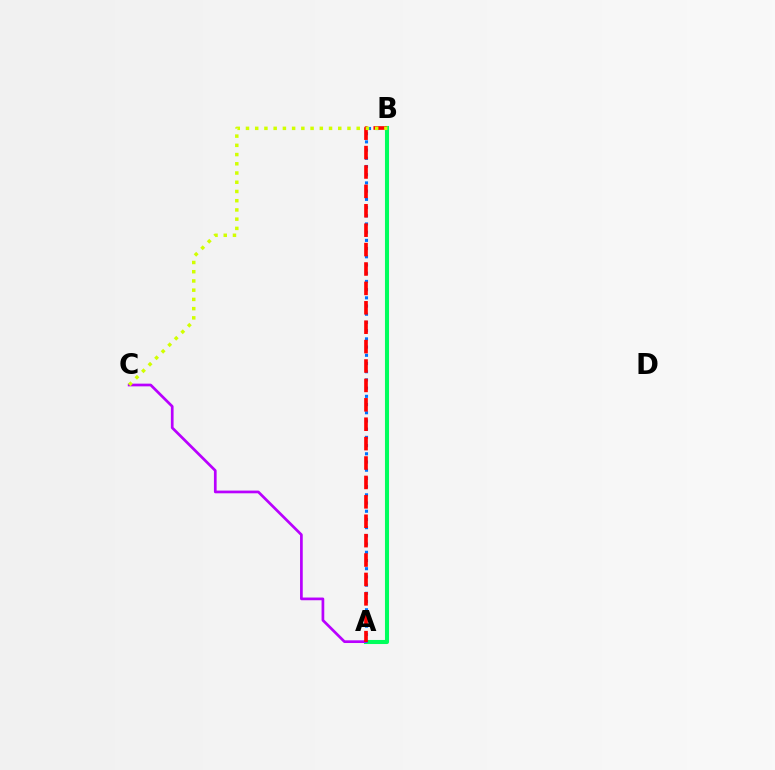{('A', 'B'): [{'color': '#00ff5c', 'line_style': 'solid', 'thickness': 2.93}, {'color': '#0074ff', 'line_style': 'dotted', 'thickness': 2.23}, {'color': '#ff0000', 'line_style': 'dashed', 'thickness': 2.64}], ('A', 'C'): [{'color': '#b900ff', 'line_style': 'solid', 'thickness': 1.95}], ('B', 'C'): [{'color': '#d1ff00', 'line_style': 'dotted', 'thickness': 2.51}]}